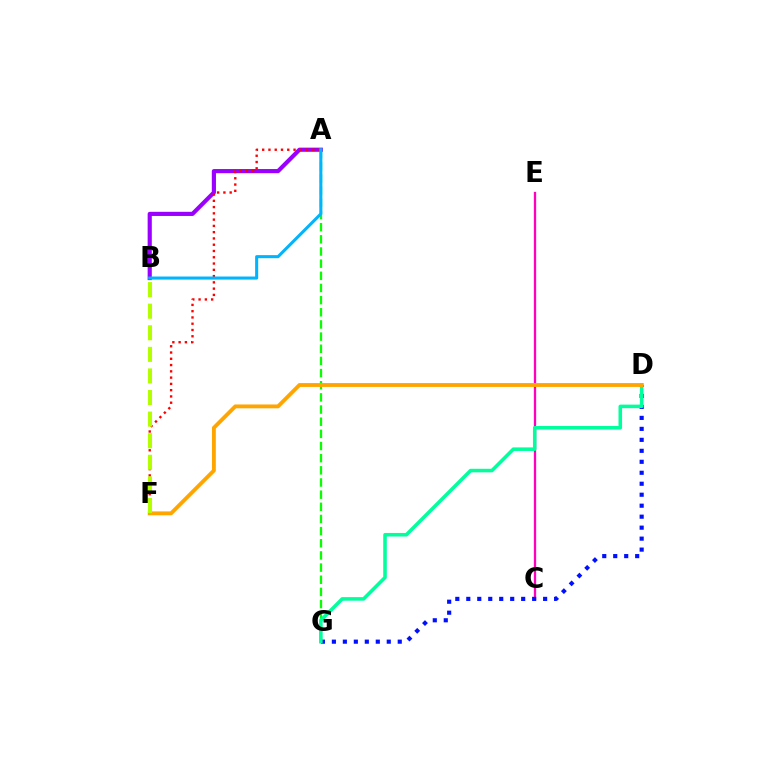{('C', 'E'): [{'color': '#ff00bd', 'line_style': 'solid', 'thickness': 1.66}], ('D', 'G'): [{'color': '#0010ff', 'line_style': 'dotted', 'thickness': 2.98}, {'color': '#00ff9d', 'line_style': 'solid', 'thickness': 2.55}], ('A', 'G'): [{'color': '#08ff00', 'line_style': 'dashed', 'thickness': 1.65}], ('A', 'B'): [{'color': '#9b00ff', 'line_style': 'solid', 'thickness': 2.99}, {'color': '#00b5ff', 'line_style': 'solid', 'thickness': 2.21}], ('A', 'F'): [{'color': '#ff0000', 'line_style': 'dotted', 'thickness': 1.7}], ('D', 'F'): [{'color': '#ffa500', 'line_style': 'solid', 'thickness': 2.77}], ('B', 'F'): [{'color': '#b3ff00', 'line_style': 'dashed', 'thickness': 2.93}]}